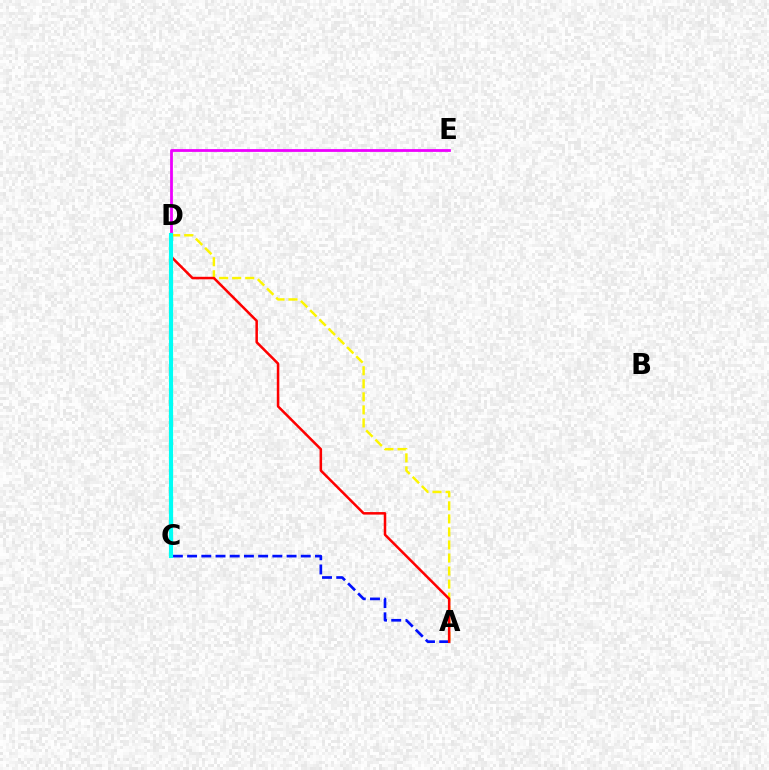{('D', 'E'): [{'color': '#ee00ff', 'line_style': 'solid', 'thickness': 2.01}], ('A', 'D'): [{'color': '#fcf500', 'line_style': 'dashed', 'thickness': 1.77}, {'color': '#ff0000', 'line_style': 'solid', 'thickness': 1.81}], ('C', 'D'): [{'color': '#08ff00', 'line_style': 'dotted', 'thickness': 2.95}, {'color': '#00fff6', 'line_style': 'solid', 'thickness': 2.98}], ('A', 'C'): [{'color': '#0010ff', 'line_style': 'dashed', 'thickness': 1.93}]}